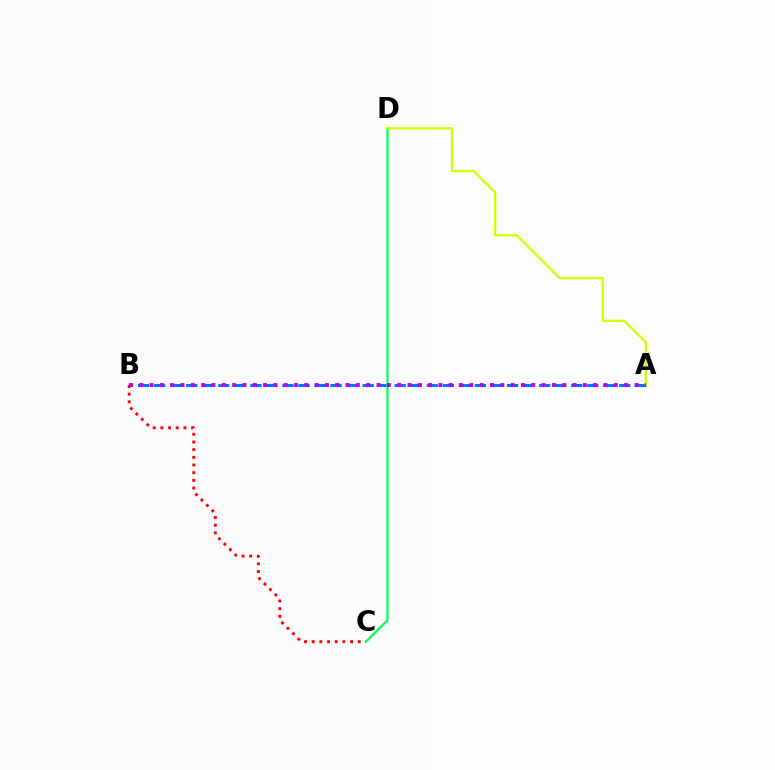{('B', 'C'): [{'color': '#ff0000', 'line_style': 'dotted', 'thickness': 2.09}], ('A', 'B'): [{'color': '#0074ff', 'line_style': 'dashed', 'thickness': 2.18}, {'color': '#b900ff', 'line_style': 'dotted', 'thickness': 2.8}], ('C', 'D'): [{'color': '#00ff5c', 'line_style': 'solid', 'thickness': 1.61}], ('A', 'D'): [{'color': '#d1ff00', 'line_style': 'solid', 'thickness': 1.67}]}